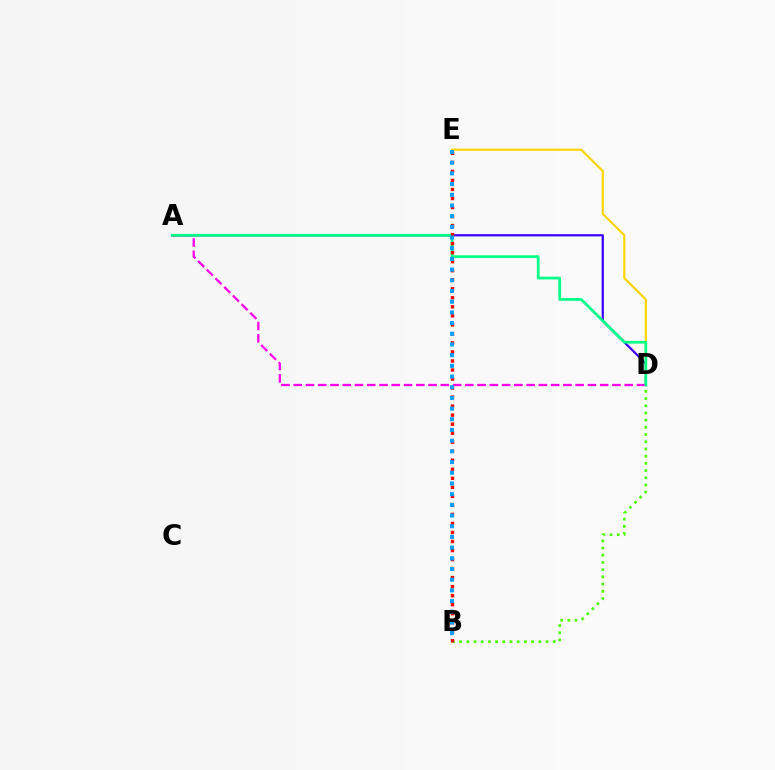{('B', 'D'): [{'color': '#4fff00', 'line_style': 'dotted', 'thickness': 1.96}], ('A', 'D'): [{'color': '#3700ff', 'line_style': 'solid', 'thickness': 1.61}, {'color': '#ff00ed', 'line_style': 'dashed', 'thickness': 1.67}, {'color': '#00ff86', 'line_style': 'solid', 'thickness': 1.98}], ('D', 'E'): [{'color': '#ffd500', 'line_style': 'solid', 'thickness': 1.57}], ('B', 'E'): [{'color': '#ff0000', 'line_style': 'dotted', 'thickness': 2.45}, {'color': '#009eff', 'line_style': 'dotted', 'thickness': 2.9}]}